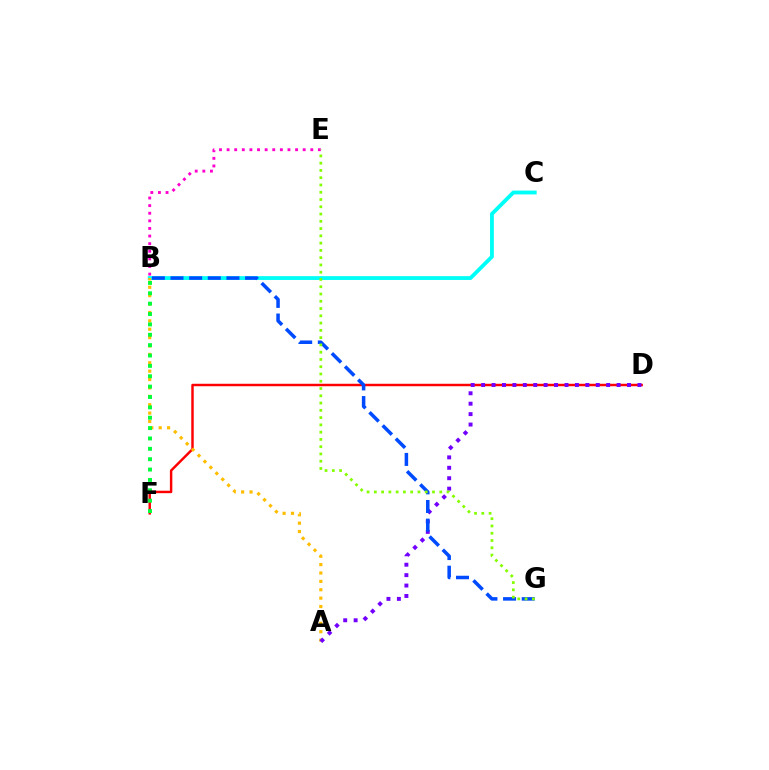{('B', 'E'): [{'color': '#ff00cf', 'line_style': 'dotted', 'thickness': 2.07}], ('B', 'C'): [{'color': '#00fff6', 'line_style': 'solid', 'thickness': 2.76}], ('D', 'F'): [{'color': '#ff0000', 'line_style': 'solid', 'thickness': 1.76}], ('A', 'B'): [{'color': '#ffbd00', 'line_style': 'dotted', 'thickness': 2.28}], ('B', 'F'): [{'color': '#00ff39', 'line_style': 'dotted', 'thickness': 2.82}], ('A', 'D'): [{'color': '#7200ff', 'line_style': 'dotted', 'thickness': 2.83}], ('B', 'G'): [{'color': '#004bff', 'line_style': 'dashed', 'thickness': 2.53}], ('E', 'G'): [{'color': '#84ff00', 'line_style': 'dotted', 'thickness': 1.98}]}